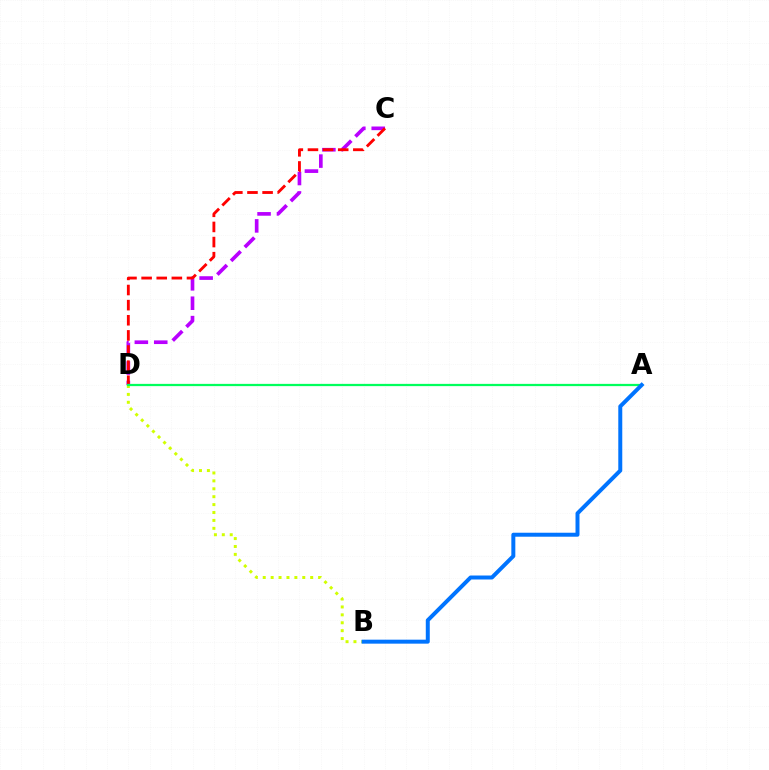{('C', 'D'): [{'color': '#b900ff', 'line_style': 'dashed', 'thickness': 2.64}, {'color': '#ff0000', 'line_style': 'dashed', 'thickness': 2.05}], ('B', 'D'): [{'color': '#d1ff00', 'line_style': 'dotted', 'thickness': 2.15}], ('A', 'D'): [{'color': '#00ff5c', 'line_style': 'solid', 'thickness': 1.62}], ('A', 'B'): [{'color': '#0074ff', 'line_style': 'solid', 'thickness': 2.86}]}